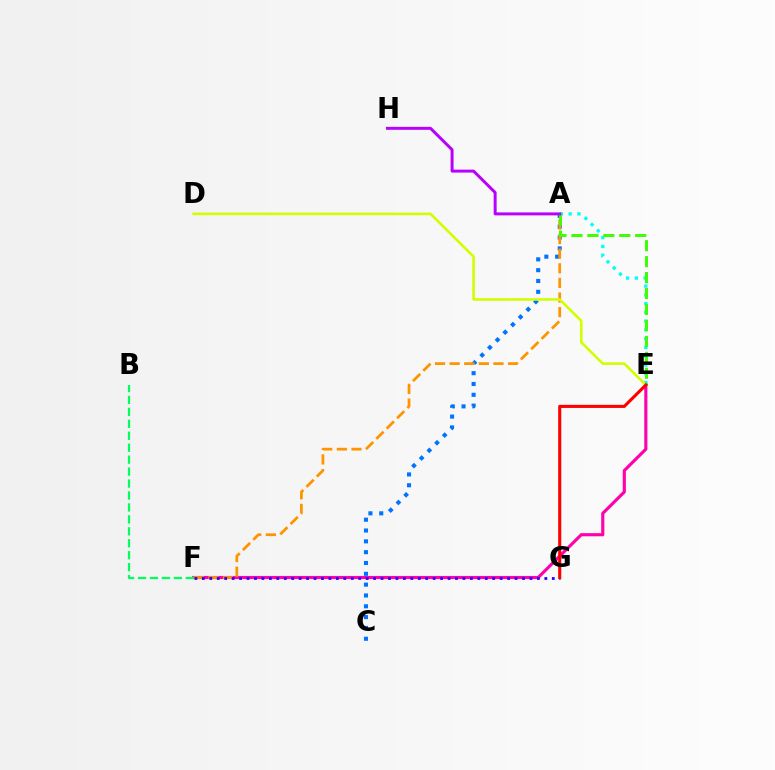{('E', 'F'): [{'color': '#ff00ac', 'line_style': 'solid', 'thickness': 2.25}], ('A', 'C'): [{'color': '#0074ff', 'line_style': 'dotted', 'thickness': 2.94}], ('A', 'E'): [{'color': '#00fff6', 'line_style': 'dotted', 'thickness': 2.38}, {'color': '#3dff00', 'line_style': 'dashed', 'thickness': 2.17}], ('A', 'F'): [{'color': '#ff9400', 'line_style': 'dashed', 'thickness': 1.98}], ('D', 'E'): [{'color': '#d1ff00', 'line_style': 'solid', 'thickness': 1.88}], ('F', 'G'): [{'color': '#2500ff', 'line_style': 'dotted', 'thickness': 2.02}], ('A', 'H'): [{'color': '#b900ff', 'line_style': 'solid', 'thickness': 2.14}], ('E', 'G'): [{'color': '#ff0000', 'line_style': 'solid', 'thickness': 2.22}], ('B', 'F'): [{'color': '#00ff5c', 'line_style': 'dashed', 'thickness': 1.62}]}